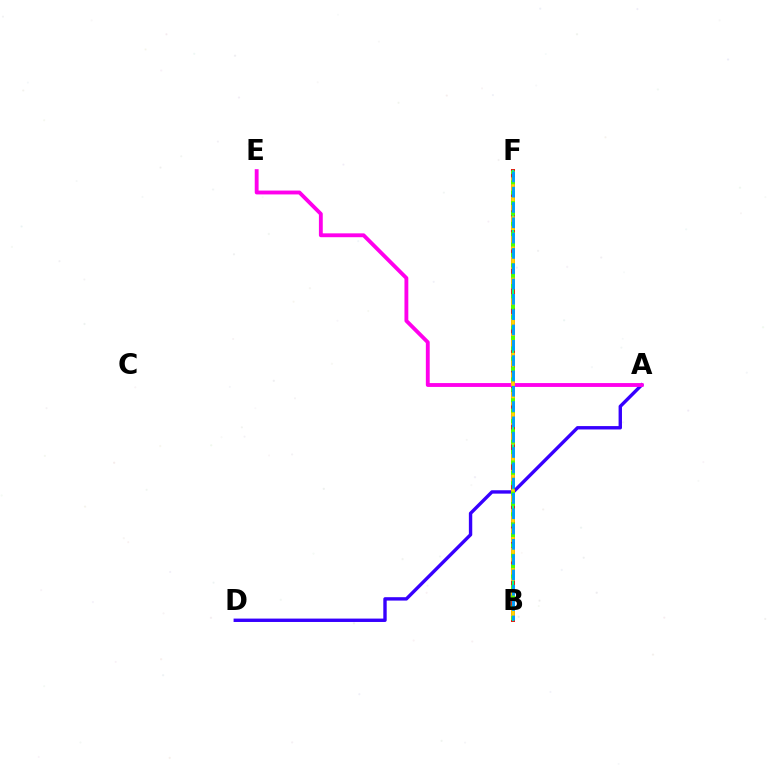{('A', 'D'): [{'color': '#3700ff', 'line_style': 'solid', 'thickness': 2.44}], ('B', 'F'): [{'color': '#ff0000', 'line_style': 'solid', 'thickness': 2.86}, {'color': '#00ff86', 'line_style': 'solid', 'thickness': 1.73}, {'color': '#ffd500', 'line_style': 'dashed', 'thickness': 2.65}, {'color': '#4fff00', 'line_style': 'dotted', 'thickness': 2.82}, {'color': '#009eff', 'line_style': 'dashed', 'thickness': 2.08}], ('A', 'E'): [{'color': '#ff00ed', 'line_style': 'solid', 'thickness': 2.78}]}